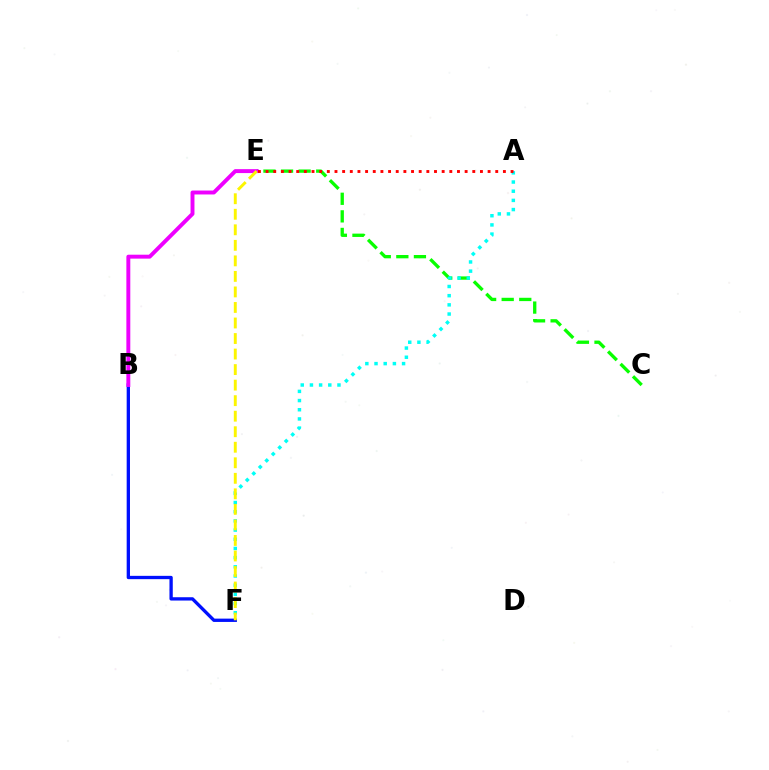{('C', 'E'): [{'color': '#08ff00', 'line_style': 'dashed', 'thickness': 2.39}], ('A', 'F'): [{'color': '#00fff6', 'line_style': 'dotted', 'thickness': 2.49}], ('B', 'F'): [{'color': '#0010ff', 'line_style': 'solid', 'thickness': 2.38}], ('B', 'E'): [{'color': '#ee00ff', 'line_style': 'solid', 'thickness': 2.83}], ('E', 'F'): [{'color': '#fcf500', 'line_style': 'dashed', 'thickness': 2.11}], ('A', 'E'): [{'color': '#ff0000', 'line_style': 'dotted', 'thickness': 2.08}]}